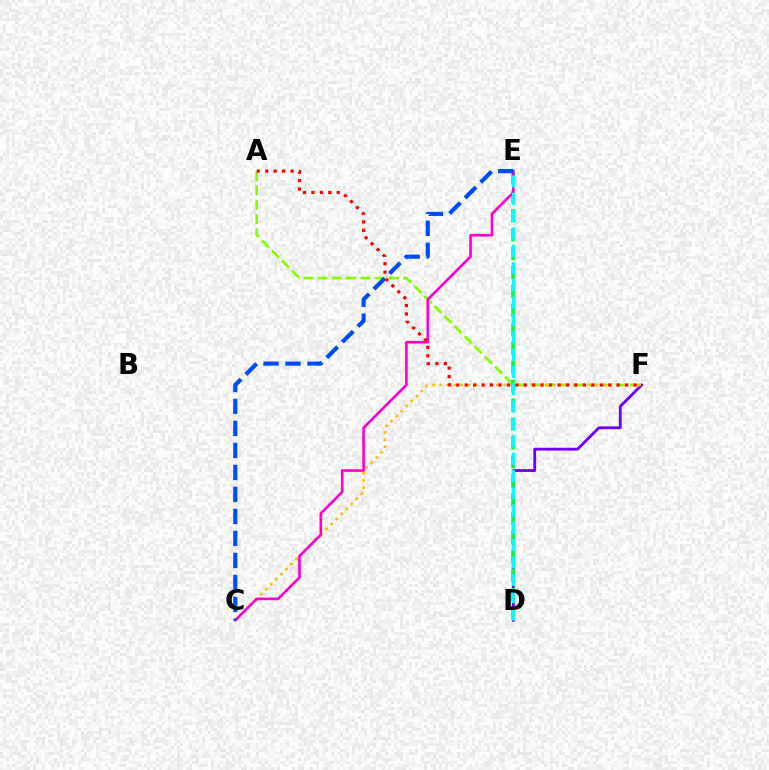{('A', 'F'): [{'color': '#84ff00', 'line_style': 'dashed', 'thickness': 1.94}, {'color': '#ff0000', 'line_style': 'dotted', 'thickness': 2.29}], ('D', 'F'): [{'color': '#7200ff', 'line_style': 'solid', 'thickness': 2.05}], ('C', 'F'): [{'color': '#ffbd00', 'line_style': 'dotted', 'thickness': 1.93}], ('D', 'E'): [{'color': '#00ff39', 'line_style': 'dashed', 'thickness': 2.57}, {'color': '#00fff6', 'line_style': 'dashed', 'thickness': 2.35}], ('C', 'E'): [{'color': '#ff00cf', 'line_style': 'solid', 'thickness': 1.9}, {'color': '#004bff', 'line_style': 'dashed', 'thickness': 2.99}]}